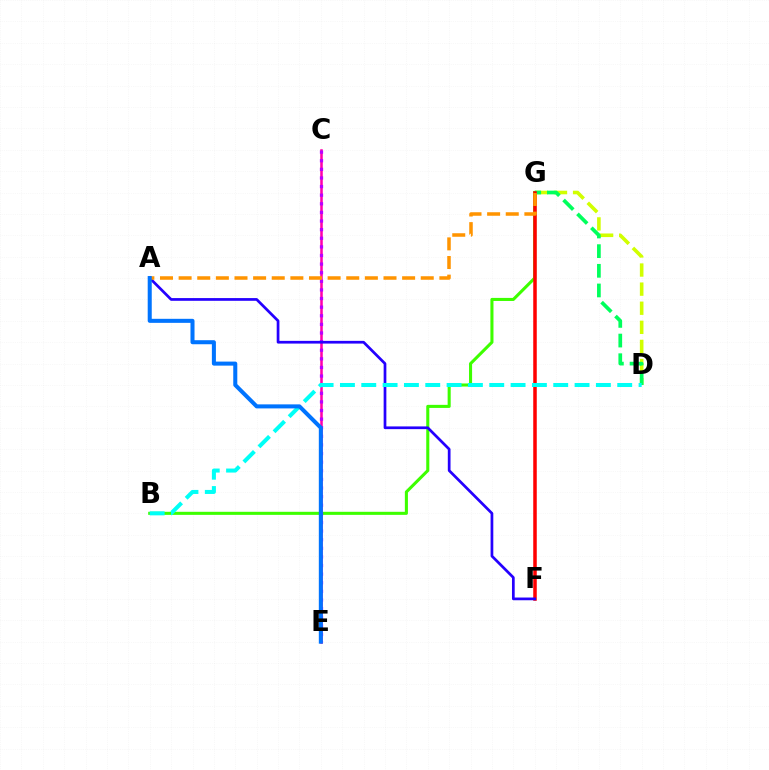{('C', 'E'): [{'color': '#ff00ac', 'line_style': 'solid', 'thickness': 1.83}, {'color': '#b900ff', 'line_style': 'dotted', 'thickness': 2.34}], ('B', 'G'): [{'color': '#3dff00', 'line_style': 'solid', 'thickness': 2.21}], ('D', 'G'): [{'color': '#d1ff00', 'line_style': 'dashed', 'thickness': 2.59}, {'color': '#00ff5c', 'line_style': 'dashed', 'thickness': 2.67}], ('F', 'G'): [{'color': '#ff0000', 'line_style': 'solid', 'thickness': 2.53}], ('A', 'F'): [{'color': '#2500ff', 'line_style': 'solid', 'thickness': 1.96}], ('B', 'D'): [{'color': '#00fff6', 'line_style': 'dashed', 'thickness': 2.9}], ('A', 'G'): [{'color': '#ff9400', 'line_style': 'dashed', 'thickness': 2.53}], ('A', 'E'): [{'color': '#0074ff', 'line_style': 'solid', 'thickness': 2.91}]}